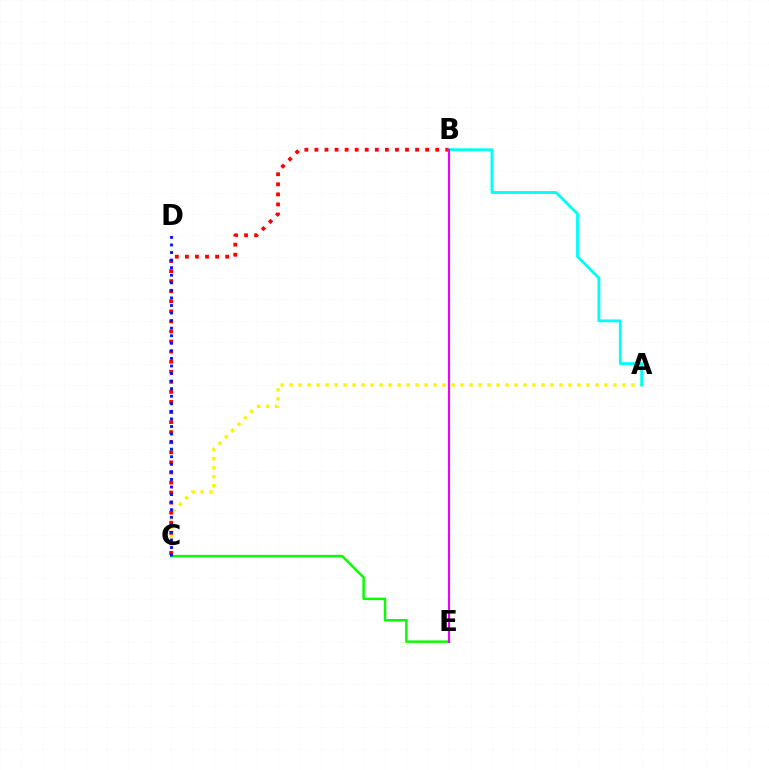{('A', 'C'): [{'color': '#fcf500', 'line_style': 'dotted', 'thickness': 2.44}], ('B', 'C'): [{'color': '#ff0000', 'line_style': 'dotted', 'thickness': 2.74}], ('C', 'E'): [{'color': '#08ff00', 'line_style': 'solid', 'thickness': 1.8}], ('C', 'D'): [{'color': '#0010ff', 'line_style': 'dotted', 'thickness': 2.05}], ('A', 'B'): [{'color': '#00fff6', 'line_style': 'solid', 'thickness': 2.03}], ('B', 'E'): [{'color': '#ee00ff', 'line_style': 'solid', 'thickness': 1.54}]}